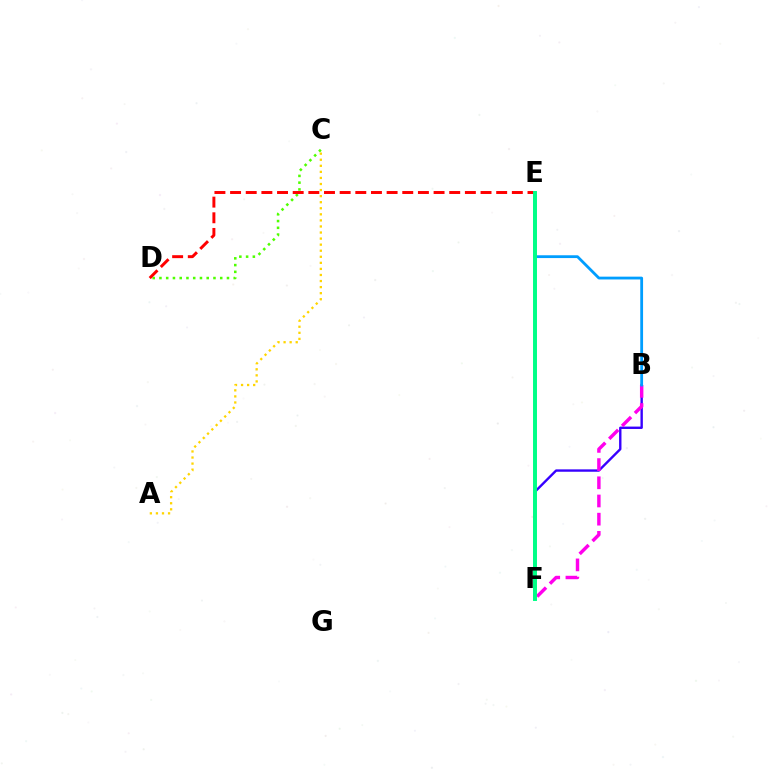{('A', 'C'): [{'color': '#ffd500', 'line_style': 'dotted', 'thickness': 1.65}], ('C', 'D'): [{'color': '#4fff00', 'line_style': 'dotted', 'thickness': 1.83}], ('B', 'F'): [{'color': '#3700ff', 'line_style': 'solid', 'thickness': 1.72}, {'color': '#ff00ed', 'line_style': 'dashed', 'thickness': 2.47}], ('D', 'E'): [{'color': '#ff0000', 'line_style': 'dashed', 'thickness': 2.13}], ('B', 'E'): [{'color': '#009eff', 'line_style': 'solid', 'thickness': 2.02}], ('E', 'F'): [{'color': '#00ff86', 'line_style': 'solid', 'thickness': 2.85}]}